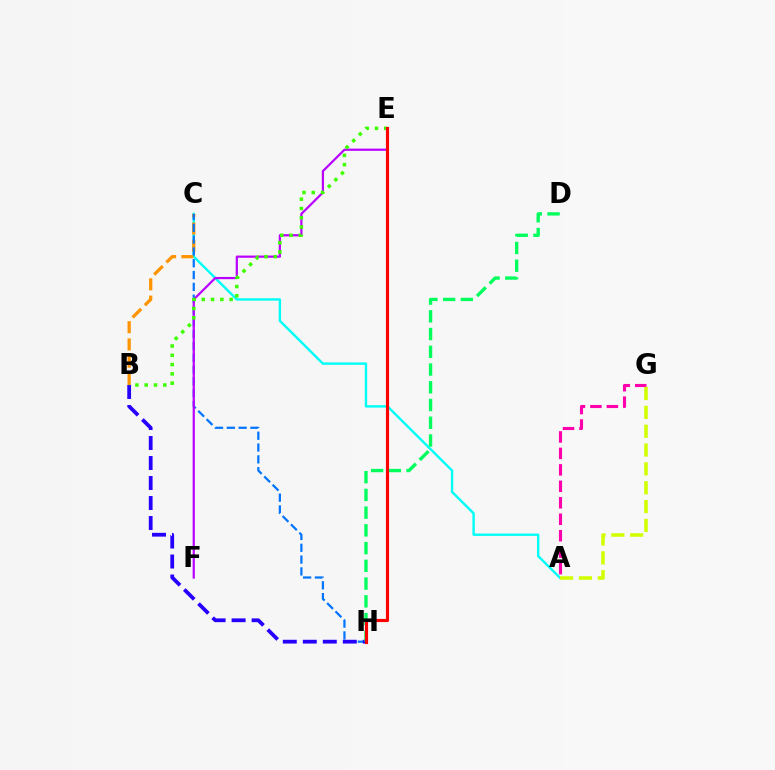{('A', 'C'): [{'color': '#00fff6', 'line_style': 'solid', 'thickness': 1.73}], ('A', 'G'): [{'color': '#ff00ac', 'line_style': 'dashed', 'thickness': 2.24}, {'color': '#d1ff00', 'line_style': 'dashed', 'thickness': 2.56}], ('B', 'C'): [{'color': '#ff9400', 'line_style': 'dashed', 'thickness': 2.35}], ('C', 'H'): [{'color': '#0074ff', 'line_style': 'dashed', 'thickness': 1.61}], ('B', 'H'): [{'color': '#2500ff', 'line_style': 'dashed', 'thickness': 2.72}], ('E', 'F'): [{'color': '#b900ff', 'line_style': 'solid', 'thickness': 1.6}], ('B', 'E'): [{'color': '#3dff00', 'line_style': 'dotted', 'thickness': 2.52}], ('D', 'H'): [{'color': '#00ff5c', 'line_style': 'dashed', 'thickness': 2.41}], ('E', 'H'): [{'color': '#ff0000', 'line_style': 'solid', 'thickness': 2.26}]}